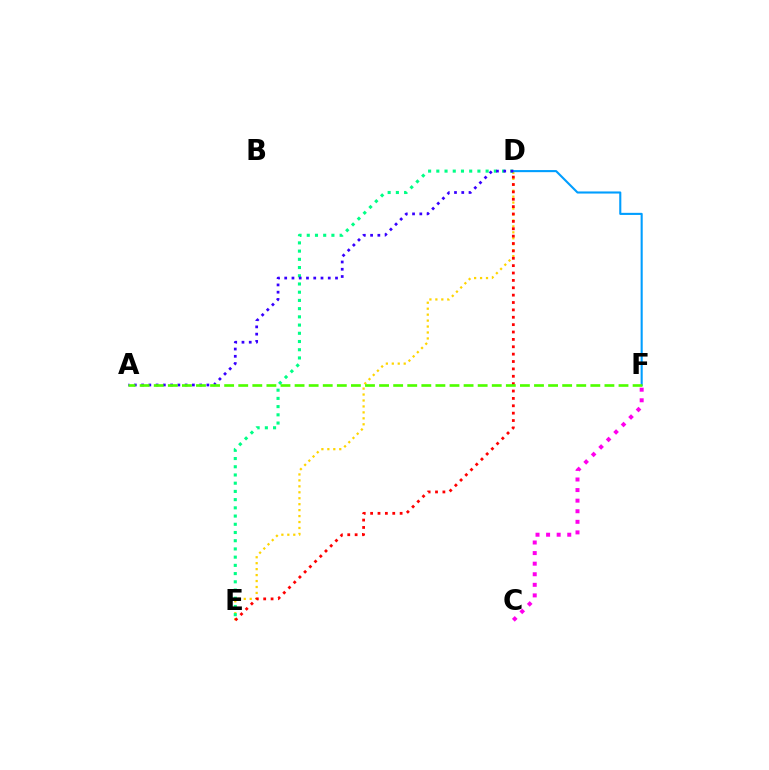{('D', 'E'): [{'color': '#ffd500', 'line_style': 'dotted', 'thickness': 1.62}, {'color': '#00ff86', 'line_style': 'dotted', 'thickness': 2.23}, {'color': '#ff0000', 'line_style': 'dotted', 'thickness': 2.0}], ('D', 'F'): [{'color': '#009eff', 'line_style': 'solid', 'thickness': 1.51}], ('C', 'F'): [{'color': '#ff00ed', 'line_style': 'dotted', 'thickness': 2.87}], ('A', 'D'): [{'color': '#3700ff', 'line_style': 'dotted', 'thickness': 1.97}], ('A', 'F'): [{'color': '#4fff00', 'line_style': 'dashed', 'thickness': 1.91}]}